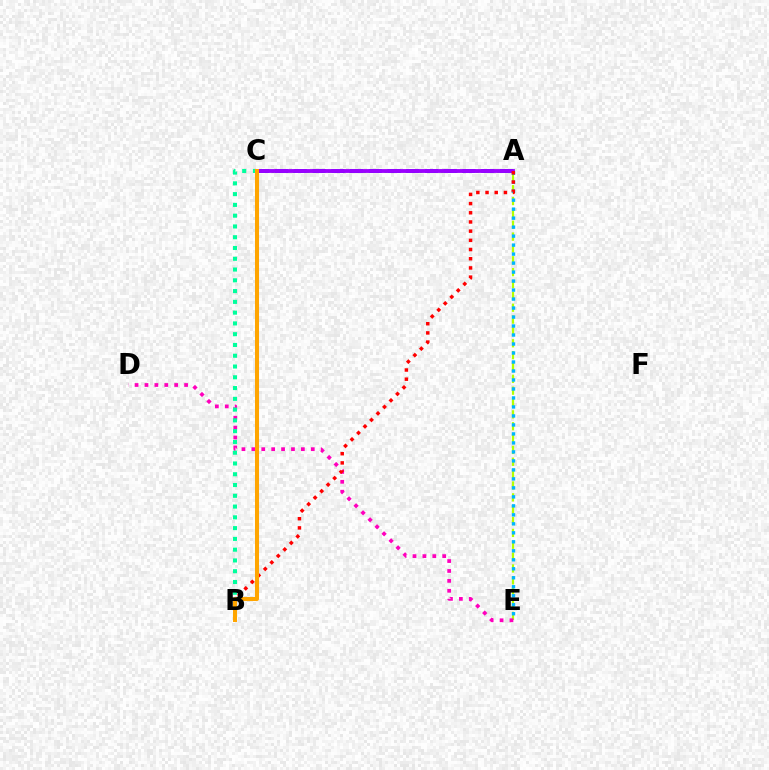{('A', 'E'): [{'color': '#b3ff00', 'line_style': 'dashed', 'thickness': 1.61}, {'color': '#00b5ff', 'line_style': 'dotted', 'thickness': 2.44}], ('A', 'C'): [{'color': '#08ff00', 'line_style': 'dotted', 'thickness': 1.92}, {'color': '#0010ff', 'line_style': 'dashed', 'thickness': 2.55}, {'color': '#9b00ff', 'line_style': 'solid', 'thickness': 2.76}], ('D', 'E'): [{'color': '#ff00bd', 'line_style': 'dotted', 'thickness': 2.69}], ('A', 'B'): [{'color': '#ff0000', 'line_style': 'dotted', 'thickness': 2.5}], ('B', 'C'): [{'color': '#00ff9d', 'line_style': 'dotted', 'thickness': 2.93}, {'color': '#ffa500', 'line_style': 'solid', 'thickness': 2.91}]}